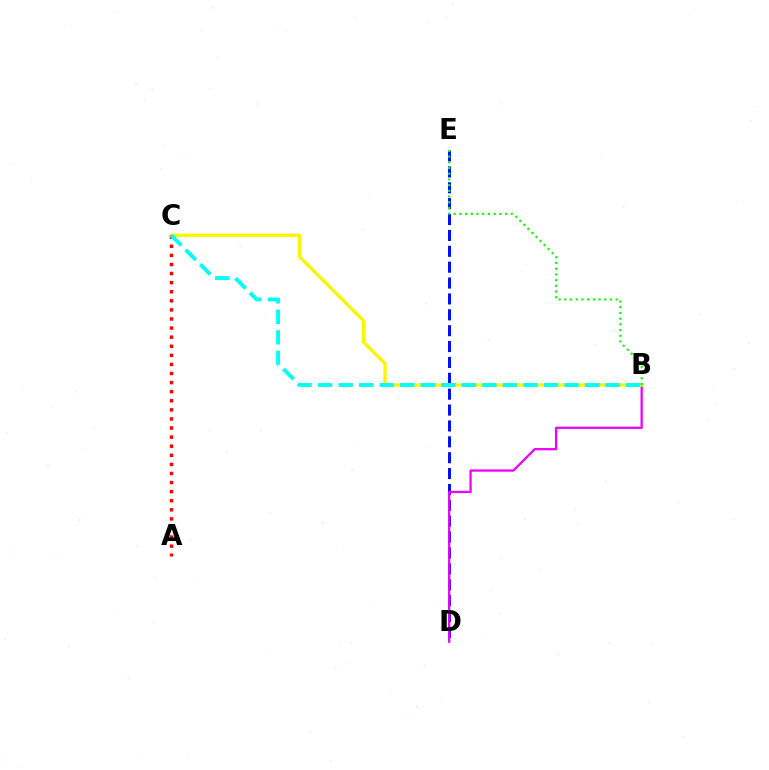{('D', 'E'): [{'color': '#0010ff', 'line_style': 'dashed', 'thickness': 2.16}], ('B', 'D'): [{'color': '#ee00ff', 'line_style': 'solid', 'thickness': 1.64}], ('B', 'C'): [{'color': '#fcf500', 'line_style': 'solid', 'thickness': 2.38}, {'color': '#00fff6', 'line_style': 'dashed', 'thickness': 2.79}], ('A', 'C'): [{'color': '#ff0000', 'line_style': 'dotted', 'thickness': 2.47}], ('B', 'E'): [{'color': '#08ff00', 'line_style': 'dotted', 'thickness': 1.55}]}